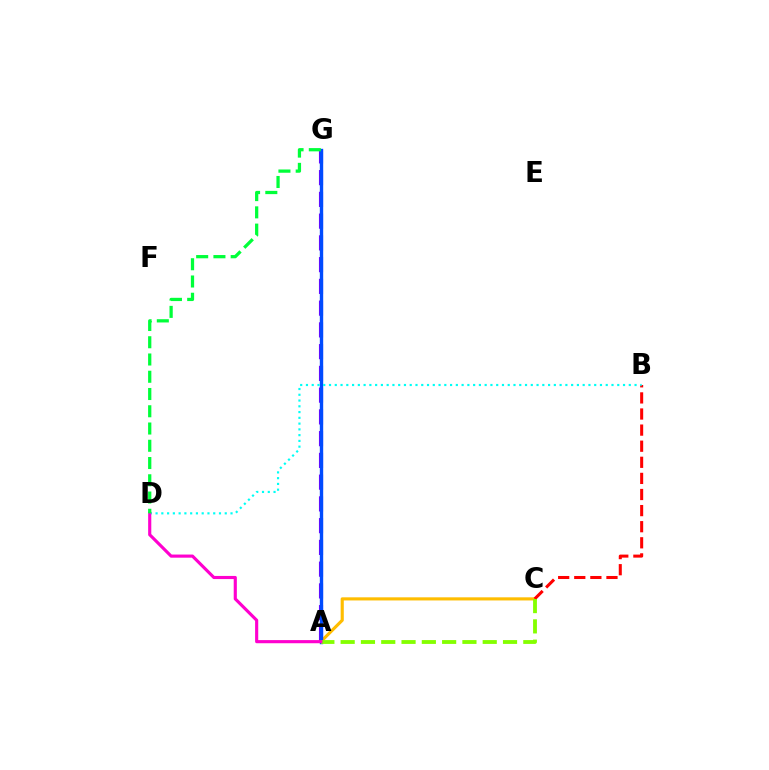{('A', 'G'): [{'color': '#7200ff', 'line_style': 'dashed', 'thickness': 2.95}, {'color': '#004bff', 'line_style': 'solid', 'thickness': 2.44}], ('A', 'C'): [{'color': '#ffbd00', 'line_style': 'solid', 'thickness': 2.25}, {'color': '#84ff00', 'line_style': 'dashed', 'thickness': 2.76}], ('B', 'C'): [{'color': '#ff0000', 'line_style': 'dashed', 'thickness': 2.19}], ('B', 'D'): [{'color': '#00fff6', 'line_style': 'dotted', 'thickness': 1.57}], ('A', 'D'): [{'color': '#ff00cf', 'line_style': 'solid', 'thickness': 2.26}], ('D', 'G'): [{'color': '#00ff39', 'line_style': 'dashed', 'thickness': 2.34}]}